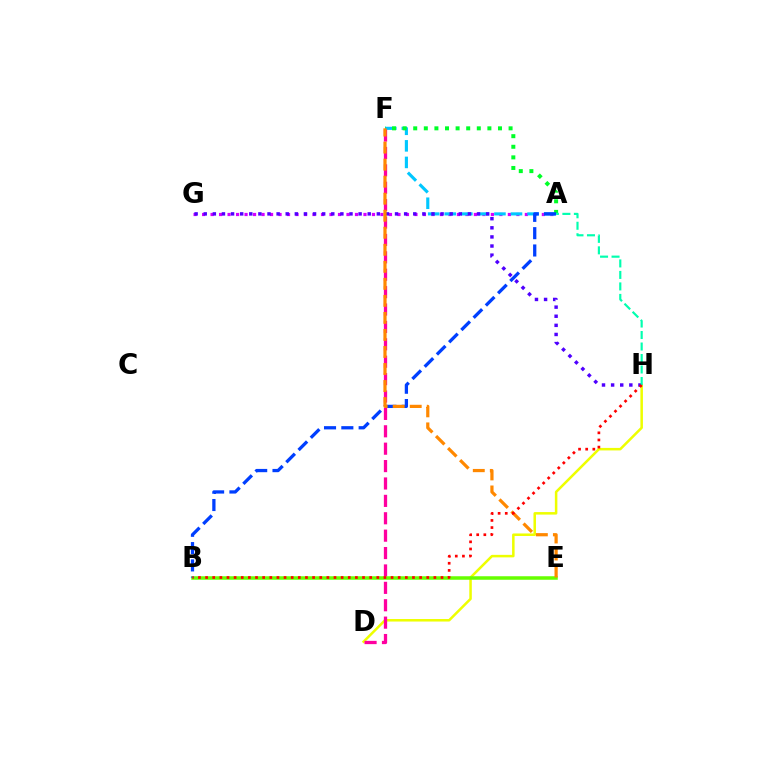{('A', 'G'): [{'color': '#d600ff', 'line_style': 'dotted', 'thickness': 2.31}], ('A', 'F'): [{'color': '#00c7ff', 'line_style': 'dashed', 'thickness': 2.25}, {'color': '#00ff27', 'line_style': 'dotted', 'thickness': 2.88}], ('D', 'H'): [{'color': '#eeff00', 'line_style': 'solid', 'thickness': 1.81}], ('D', 'F'): [{'color': '#ff00a0', 'line_style': 'dashed', 'thickness': 2.36}], ('B', 'E'): [{'color': '#66ff00', 'line_style': 'solid', 'thickness': 2.53}], ('A', 'B'): [{'color': '#003fff', 'line_style': 'dashed', 'thickness': 2.35}], ('G', 'H'): [{'color': '#4f00ff', 'line_style': 'dotted', 'thickness': 2.48}], ('E', 'F'): [{'color': '#ff8800', 'line_style': 'dashed', 'thickness': 2.31}], ('A', 'H'): [{'color': '#00ffaf', 'line_style': 'dashed', 'thickness': 1.56}], ('B', 'H'): [{'color': '#ff0000', 'line_style': 'dotted', 'thickness': 1.94}]}